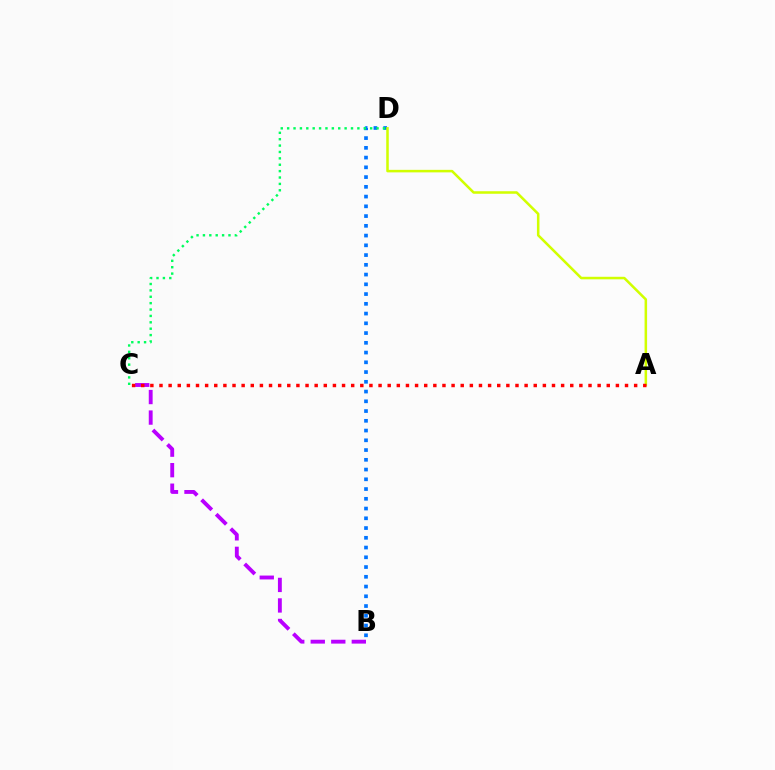{('B', 'D'): [{'color': '#0074ff', 'line_style': 'dotted', 'thickness': 2.65}], ('C', 'D'): [{'color': '#00ff5c', 'line_style': 'dotted', 'thickness': 1.73}], ('B', 'C'): [{'color': '#b900ff', 'line_style': 'dashed', 'thickness': 2.79}], ('A', 'D'): [{'color': '#d1ff00', 'line_style': 'solid', 'thickness': 1.82}], ('A', 'C'): [{'color': '#ff0000', 'line_style': 'dotted', 'thickness': 2.48}]}